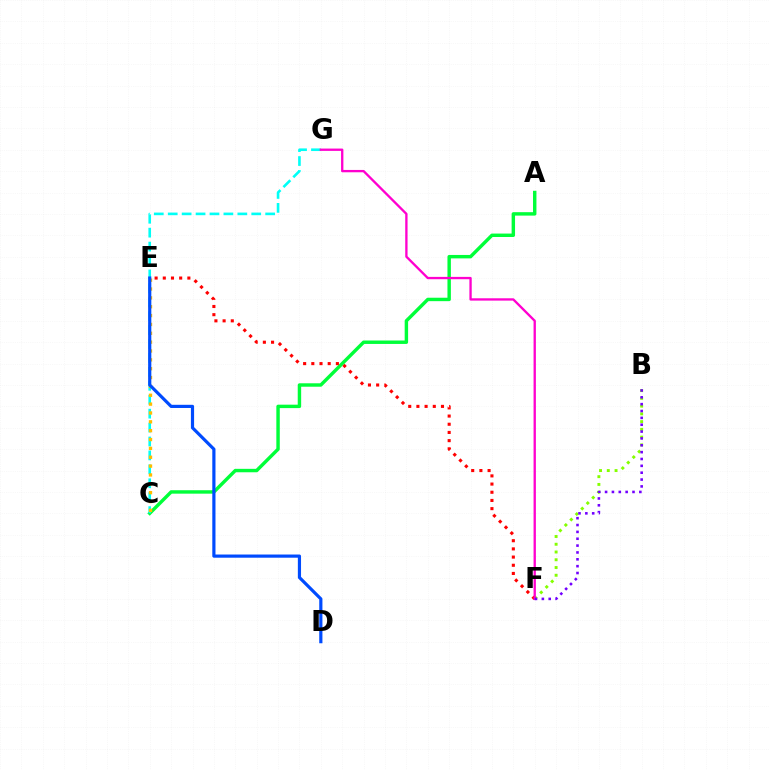{('B', 'F'): [{'color': '#84ff00', 'line_style': 'dotted', 'thickness': 2.11}, {'color': '#7200ff', 'line_style': 'dotted', 'thickness': 1.86}], ('A', 'C'): [{'color': '#00ff39', 'line_style': 'solid', 'thickness': 2.47}], ('C', 'G'): [{'color': '#00fff6', 'line_style': 'dashed', 'thickness': 1.89}], ('E', 'F'): [{'color': '#ff0000', 'line_style': 'dotted', 'thickness': 2.22}], ('C', 'E'): [{'color': '#ffbd00', 'line_style': 'dotted', 'thickness': 2.41}], ('D', 'E'): [{'color': '#004bff', 'line_style': 'solid', 'thickness': 2.29}], ('F', 'G'): [{'color': '#ff00cf', 'line_style': 'solid', 'thickness': 1.68}]}